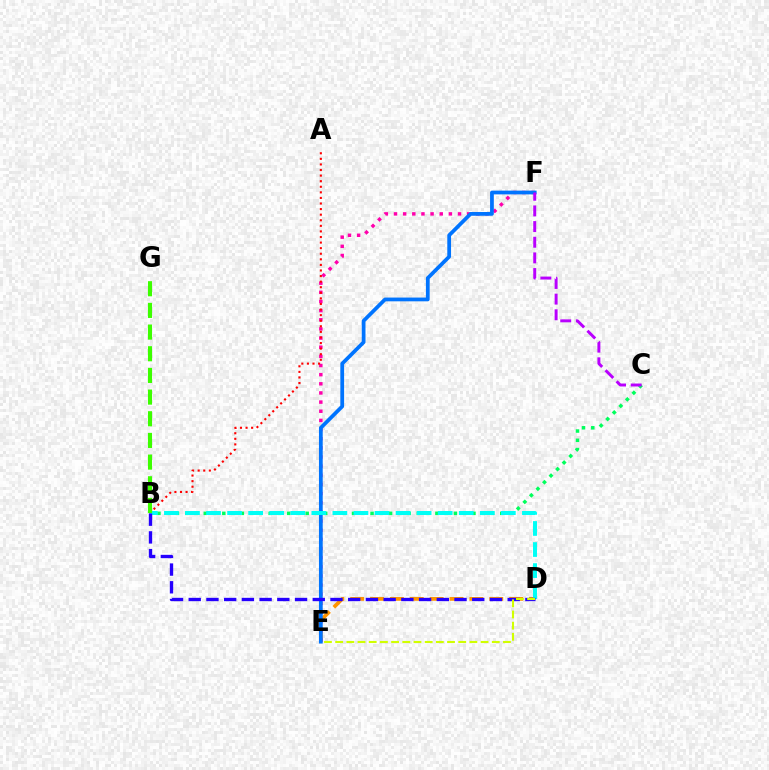{('D', 'E'): [{'color': '#ff9400', 'line_style': 'dashed', 'thickness': 2.7}, {'color': '#d1ff00', 'line_style': 'dashed', 'thickness': 1.52}], ('E', 'F'): [{'color': '#ff00ac', 'line_style': 'dotted', 'thickness': 2.49}, {'color': '#0074ff', 'line_style': 'solid', 'thickness': 2.7}], ('A', 'B'): [{'color': '#ff0000', 'line_style': 'dotted', 'thickness': 1.52}], ('B', 'C'): [{'color': '#00ff5c', 'line_style': 'dotted', 'thickness': 2.52}], ('B', 'D'): [{'color': '#00fff6', 'line_style': 'dashed', 'thickness': 2.86}, {'color': '#2500ff', 'line_style': 'dashed', 'thickness': 2.41}], ('C', 'F'): [{'color': '#b900ff', 'line_style': 'dashed', 'thickness': 2.13}], ('B', 'G'): [{'color': '#3dff00', 'line_style': 'dashed', 'thickness': 2.94}]}